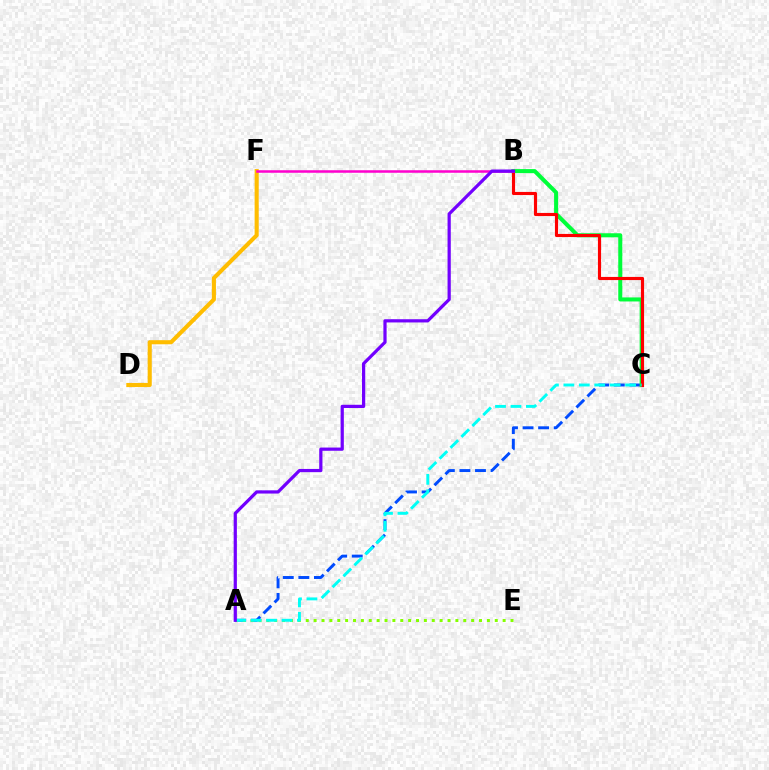{('A', 'C'): [{'color': '#004bff', 'line_style': 'dashed', 'thickness': 2.11}, {'color': '#00fff6', 'line_style': 'dashed', 'thickness': 2.1}], ('B', 'C'): [{'color': '#00ff39', 'line_style': 'solid', 'thickness': 2.91}, {'color': '#ff0000', 'line_style': 'solid', 'thickness': 2.26}], ('D', 'F'): [{'color': '#ffbd00', 'line_style': 'solid', 'thickness': 2.95}], ('B', 'F'): [{'color': '#ff00cf', 'line_style': 'solid', 'thickness': 1.82}], ('A', 'E'): [{'color': '#84ff00', 'line_style': 'dotted', 'thickness': 2.14}], ('A', 'B'): [{'color': '#7200ff', 'line_style': 'solid', 'thickness': 2.32}]}